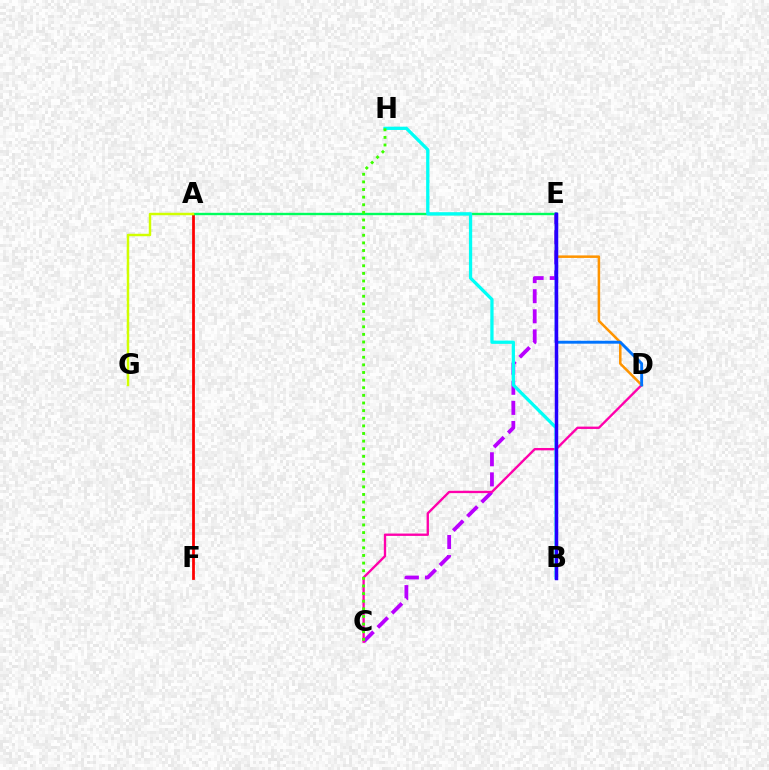{('A', 'F'): [{'color': '#ff0000', 'line_style': 'solid', 'thickness': 1.99}], ('A', 'E'): [{'color': '#00ff5c', 'line_style': 'solid', 'thickness': 1.72}], ('C', 'E'): [{'color': '#b900ff', 'line_style': 'dashed', 'thickness': 2.73}], ('C', 'D'): [{'color': '#ff00ac', 'line_style': 'solid', 'thickness': 1.69}], ('B', 'H'): [{'color': '#00fff6', 'line_style': 'solid', 'thickness': 2.35}], ('C', 'H'): [{'color': '#3dff00', 'line_style': 'dotted', 'thickness': 2.07}], ('D', 'E'): [{'color': '#ff9400', 'line_style': 'solid', 'thickness': 1.82}, {'color': '#0074ff', 'line_style': 'solid', 'thickness': 2.09}], ('A', 'G'): [{'color': '#d1ff00', 'line_style': 'solid', 'thickness': 1.77}], ('B', 'E'): [{'color': '#2500ff', 'line_style': 'solid', 'thickness': 2.52}]}